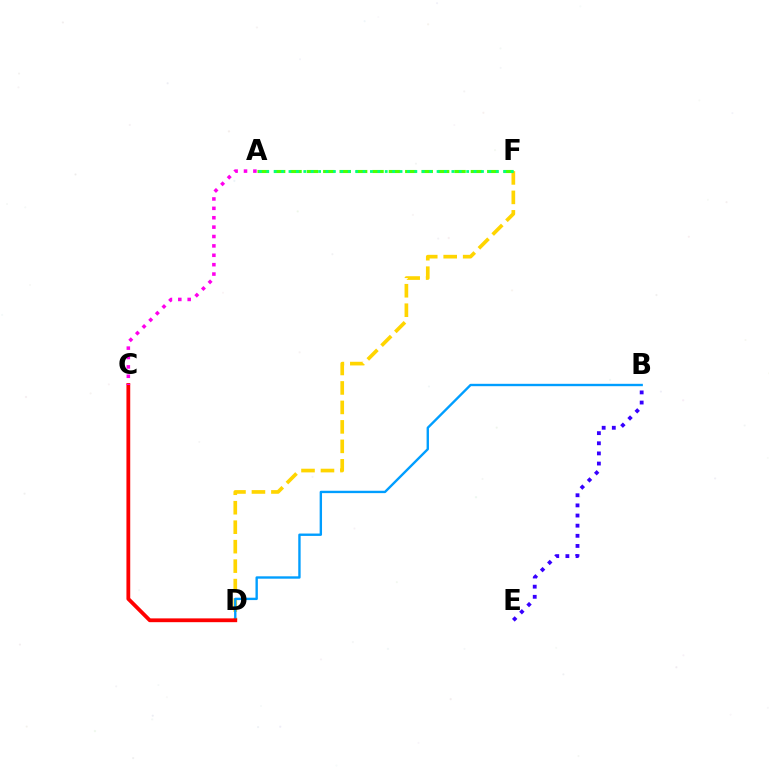{('D', 'F'): [{'color': '#ffd500', 'line_style': 'dashed', 'thickness': 2.65}], ('B', 'D'): [{'color': '#009eff', 'line_style': 'solid', 'thickness': 1.71}], ('A', 'F'): [{'color': '#4fff00', 'line_style': 'dashed', 'thickness': 2.23}, {'color': '#00ff86', 'line_style': 'dotted', 'thickness': 2.01}], ('C', 'D'): [{'color': '#ff0000', 'line_style': 'solid', 'thickness': 2.73}], ('B', 'E'): [{'color': '#3700ff', 'line_style': 'dotted', 'thickness': 2.75}], ('A', 'C'): [{'color': '#ff00ed', 'line_style': 'dotted', 'thickness': 2.55}]}